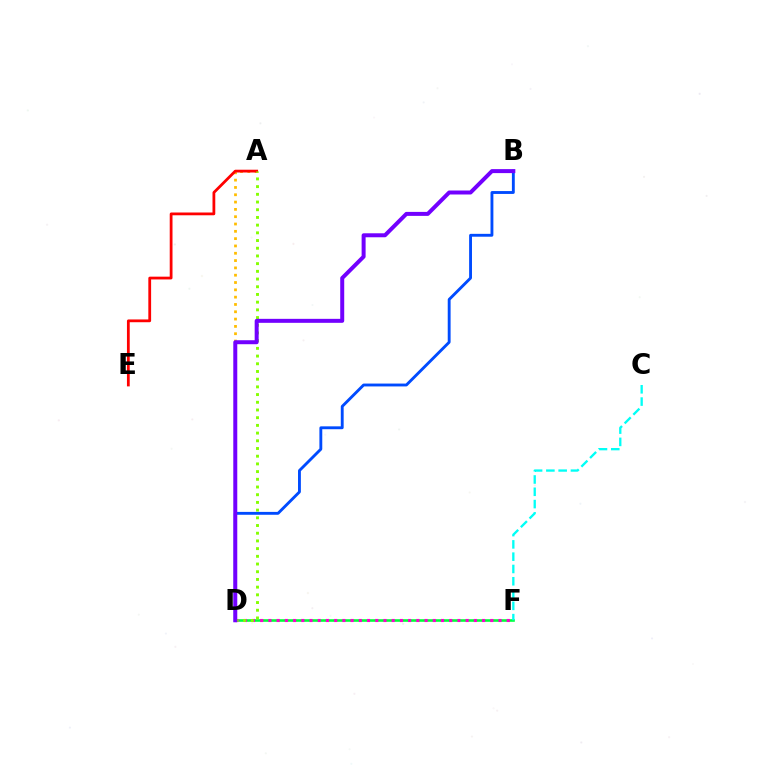{('A', 'D'): [{'color': '#ffbd00', 'line_style': 'dotted', 'thickness': 1.99}, {'color': '#84ff00', 'line_style': 'dotted', 'thickness': 2.09}], ('B', 'D'): [{'color': '#004bff', 'line_style': 'solid', 'thickness': 2.07}, {'color': '#7200ff', 'line_style': 'solid', 'thickness': 2.87}], ('D', 'F'): [{'color': '#00ff39', 'line_style': 'solid', 'thickness': 1.89}, {'color': '#ff00cf', 'line_style': 'dotted', 'thickness': 2.23}], ('C', 'F'): [{'color': '#00fff6', 'line_style': 'dashed', 'thickness': 1.67}], ('A', 'E'): [{'color': '#ff0000', 'line_style': 'solid', 'thickness': 2.0}]}